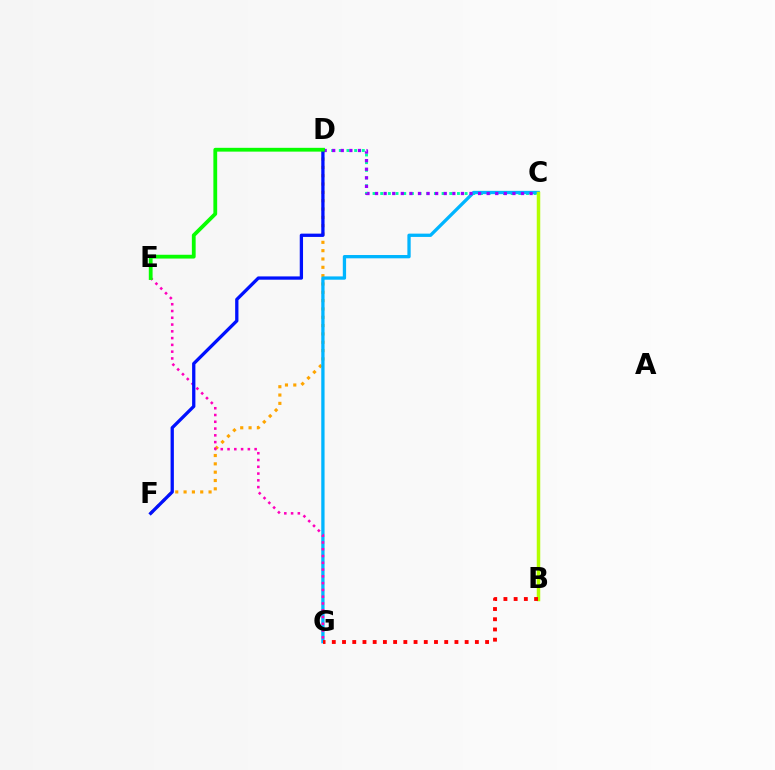{('C', 'D'): [{'color': '#00ff9d', 'line_style': 'dotted', 'thickness': 2.08}, {'color': '#9b00ff', 'line_style': 'dotted', 'thickness': 2.33}], ('D', 'F'): [{'color': '#ffa500', 'line_style': 'dotted', 'thickness': 2.26}, {'color': '#0010ff', 'line_style': 'solid', 'thickness': 2.37}], ('C', 'G'): [{'color': '#00b5ff', 'line_style': 'solid', 'thickness': 2.38}], ('E', 'G'): [{'color': '#ff00bd', 'line_style': 'dotted', 'thickness': 1.84}], ('B', 'C'): [{'color': '#b3ff00', 'line_style': 'solid', 'thickness': 2.51}], ('B', 'G'): [{'color': '#ff0000', 'line_style': 'dotted', 'thickness': 2.78}], ('D', 'E'): [{'color': '#08ff00', 'line_style': 'solid', 'thickness': 2.73}]}